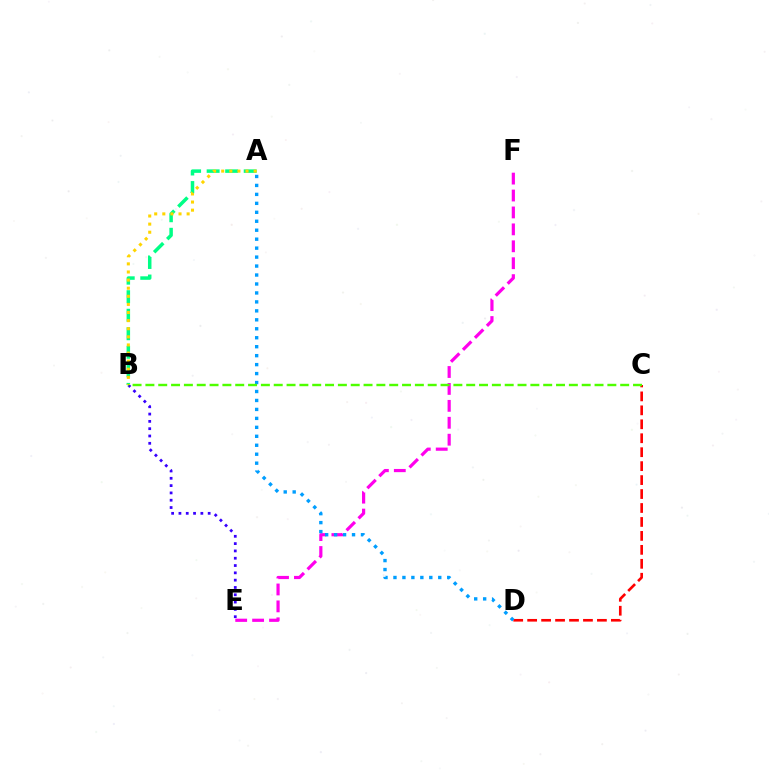{('E', 'F'): [{'color': '#ff00ed', 'line_style': 'dashed', 'thickness': 2.3}], ('B', 'E'): [{'color': '#3700ff', 'line_style': 'dotted', 'thickness': 1.99}], ('A', 'B'): [{'color': '#00ff86', 'line_style': 'dashed', 'thickness': 2.52}, {'color': '#ffd500', 'line_style': 'dotted', 'thickness': 2.2}], ('C', 'D'): [{'color': '#ff0000', 'line_style': 'dashed', 'thickness': 1.9}], ('A', 'D'): [{'color': '#009eff', 'line_style': 'dotted', 'thickness': 2.43}], ('B', 'C'): [{'color': '#4fff00', 'line_style': 'dashed', 'thickness': 1.74}]}